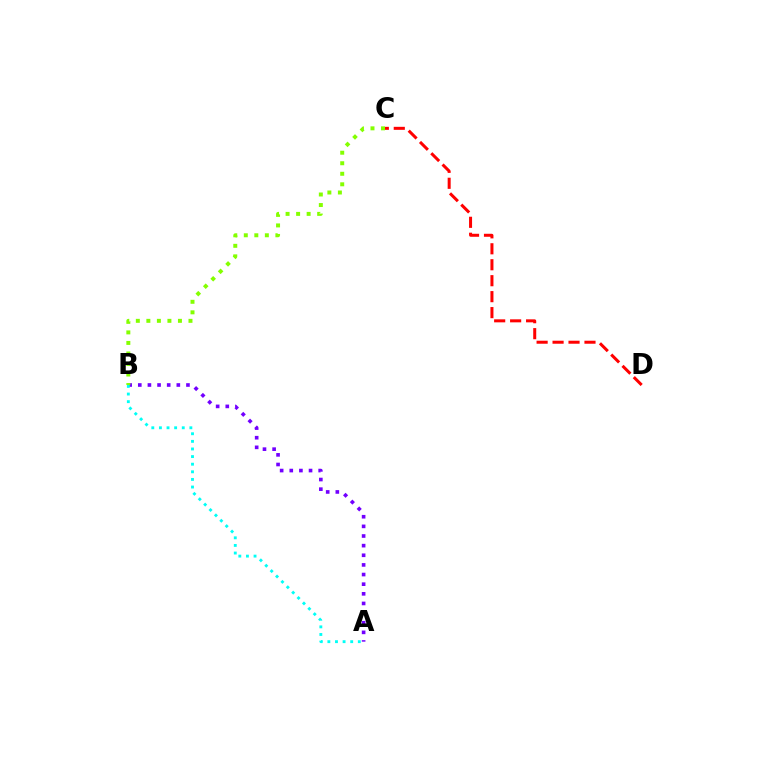{('A', 'B'): [{'color': '#7200ff', 'line_style': 'dotted', 'thickness': 2.62}, {'color': '#00fff6', 'line_style': 'dotted', 'thickness': 2.07}], ('C', 'D'): [{'color': '#ff0000', 'line_style': 'dashed', 'thickness': 2.17}], ('B', 'C'): [{'color': '#84ff00', 'line_style': 'dotted', 'thickness': 2.86}]}